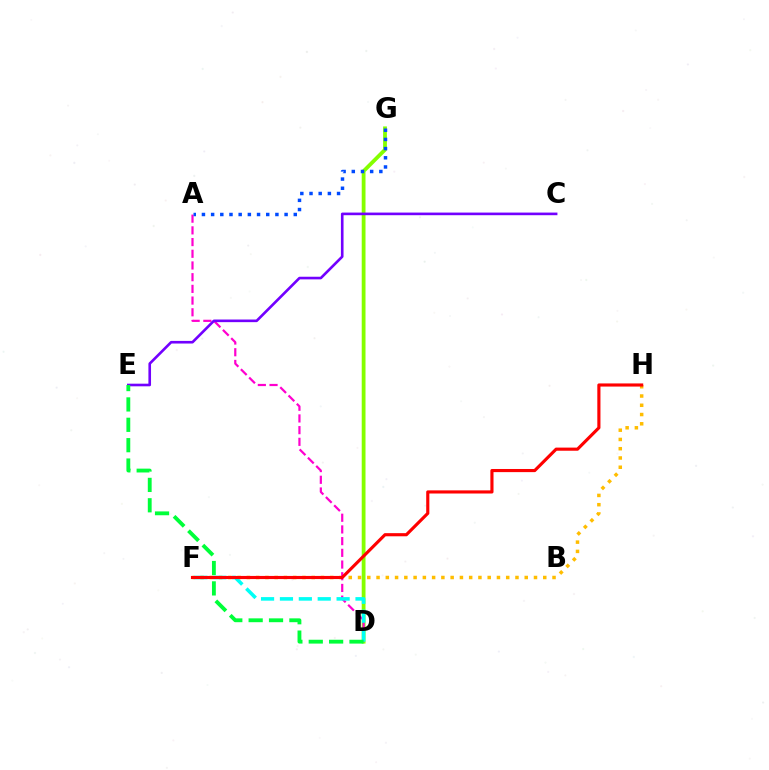{('F', 'H'): [{'color': '#ffbd00', 'line_style': 'dotted', 'thickness': 2.52}, {'color': '#ff0000', 'line_style': 'solid', 'thickness': 2.26}], ('D', 'G'): [{'color': '#84ff00', 'line_style': 'solid', 'thickness': 2.73}], ('A', 'D'): [{'color': '#ff00cf', 'line_style': 'dashed', 'thickness': 1.59}], ('D', 'F'): [{'color': '#00fff6', 'line_style': 'dashed', 'thickness': 2.57}], ('C', 'E'): [{'color': '#7200ff', 'line_style': 'solid', 'thickness': 1.89}], ('D', 'E'): [{'color': '#00ff39', 'line_style': 'dashed', 'thickness': 2.77}], ('A', 'G'): [{'color': '#004bff', 'line_style': 'dotted', 'thickness': 2.5}]}